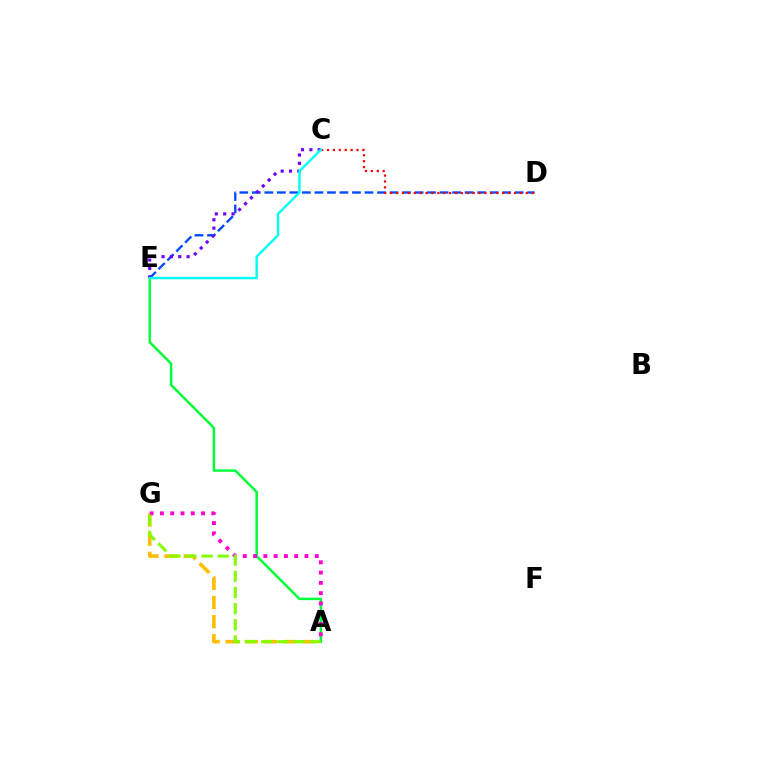{('D', 'E'): [{'color': '#004bff', 'line_style': 'dashed', 'thickness': 1.7}], ('A', 'E'): [{'color': '#00ff39', 'line_style': 'solid', 'thickness': 1.78}], ('A', 'G'): [{'color': '#ffbd00', 'line_style': 'dashed', 'thickness': 2.6}, {'color': '#ff00cf', 'line_style': 'dotted', 'thickness': 2.79}, {'color': '#84ff00', 'line_style': 'dashed', 'thickness': 2.19}], ('C', 'E'): [{'color': '#7200ff', 'line_style': 'dotted', 'thickness': 2.27}, {'color': '#00fff6', 'line_style': 'solid', 'thickness': 1.72}], ('C', 'D'): [{'color': '#ff0000', 'line_style': 'dotted', 'thickness': 1.6}]}